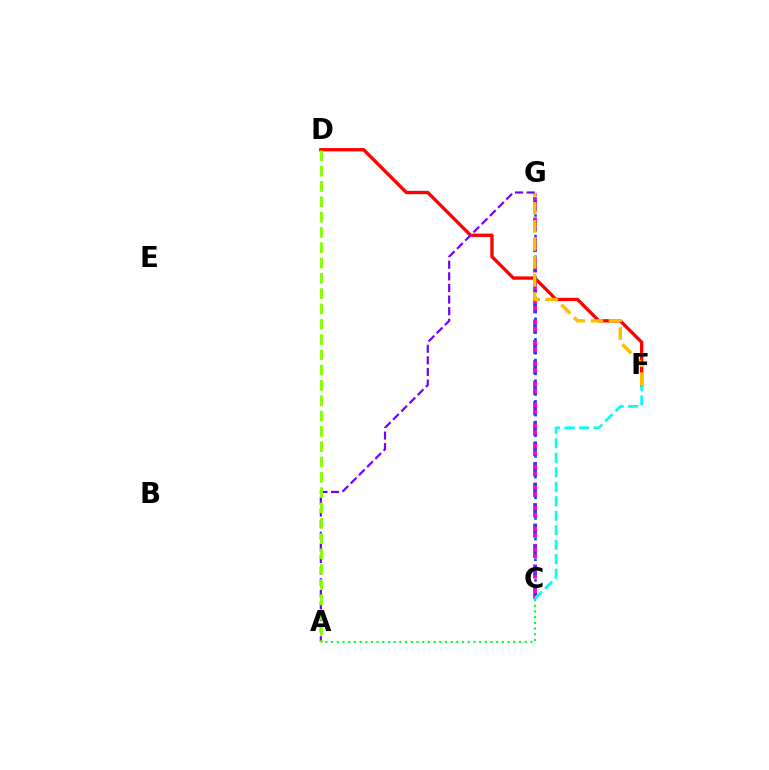{('C', 'G'): [{'color': '#ff00cf', 'line_style': 'dashed', 'thickness': 2.77}, {'color': '#004bff', 'line_style': 'dotted', 'thickness': 1.87}], ('D', 'F'): [{'color': '#ff0000', 'line_style': 'solid', 'thickness': 2.39}], ('F', 'G'): [{'color': '#ffbd00', 'line_style': 'dashed', 'thickness': 2.45}], ('A', 'G'): [{'color': '#7200ff', 'line_style': 'dashed', 'thickness': 1.58}], ('A', 'D'): [{'color': '#84ff00', 'line_style': 'dashed', 'thickness': 2.08}], ('C', 'F'): [{'color': '#00fff6', 'line_style': 'dashed', 'thickness': 1.97}], ('A', 'C'): [{'color': '#00ff39', 'line_style': 'dotted', 'thickness': 1.55}]}